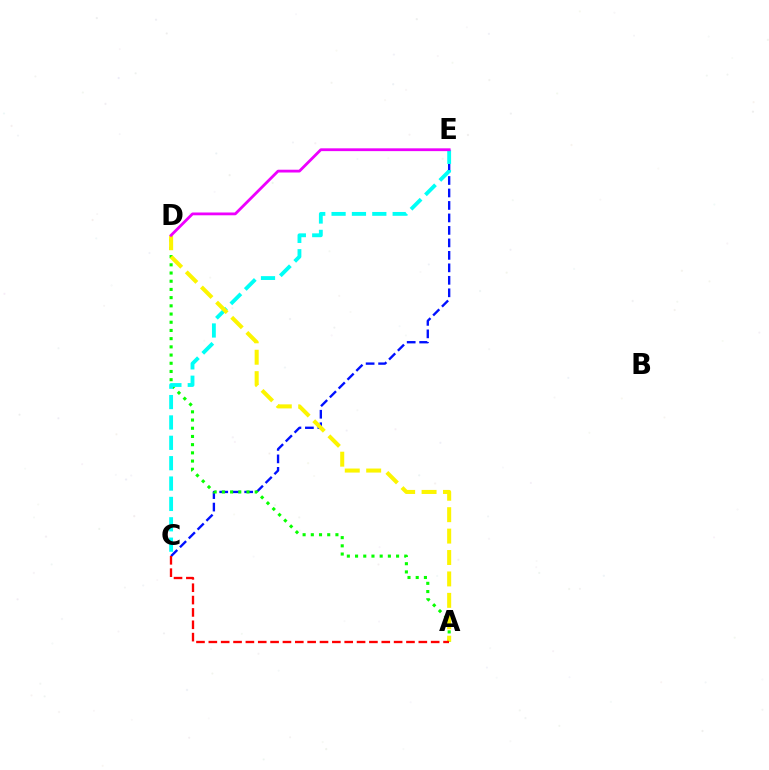{('C', 'E'): [{'color': '#0010ff', 'line_style': 'dashed', 'thickness': 1.7}, {'color': '#00fff6', 'line_style': 'dashed', 'thickness': 2.77}], ('A', 'D'): [{'color': '#08ff00', 'line_style': 'dotted', 'thickness': 2.23}, {'color': '#fcf500', 'line_style': 'dashed', 'thickness': 2.91}], ('D', 'E'): [{'color': '#ee00ff', 'line_style': 'solid', 'thickness': 2.01}], ('A', 'C'): [{'color': '#ff0000', 'line_style': 'dashed', 'thickness': 1.68}]}